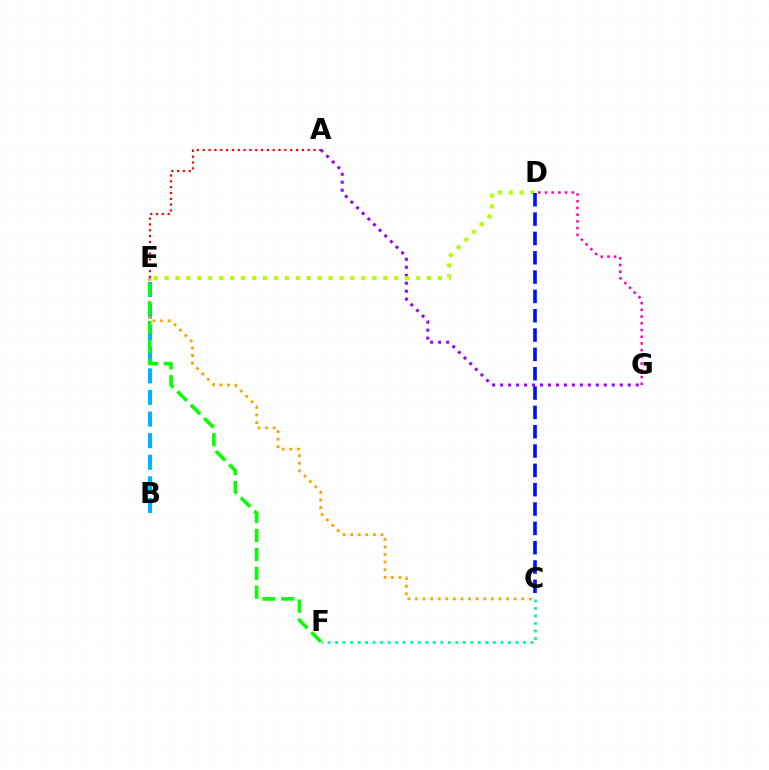{('A', 'G'): [{'color': '#9b00ff', 'line_style': 'dotted', 'thickness': 2.17}], ('D', 'G'): [{'color': '#ff00bd', 'line_style': 'dotted', 'thickness': 1.82}], ('B', 'E'): [{'color': '#00b5ff', 'line_style': 'dashed', 'thickness': 2.93}], ('C', 'F'): [{'color': '#00ff9d', 'line_style': 'dotted', 'thickness': 2.04}], ('C', 'E'): [{'color': '#ffa500', 'line_style': 'dotted', 'thickness': 2.06}], ('E', 'F'): [{'color': '#08ff00', 'line_style': 'dashed', 'thickness': 2.57}], ('D', 'E'): [{'color': '#b3ff00', 'line_style': 'dotted', 'thickness': 2.97}], ('C', 'D'): [{'color': '#0010ff', 'line_style': 'dashed', 'thickness': 2.63}], ('A', 'E'): [{'color': '#ff0000', 'line_style': 'dotted', 'thickness': 1.58}]}